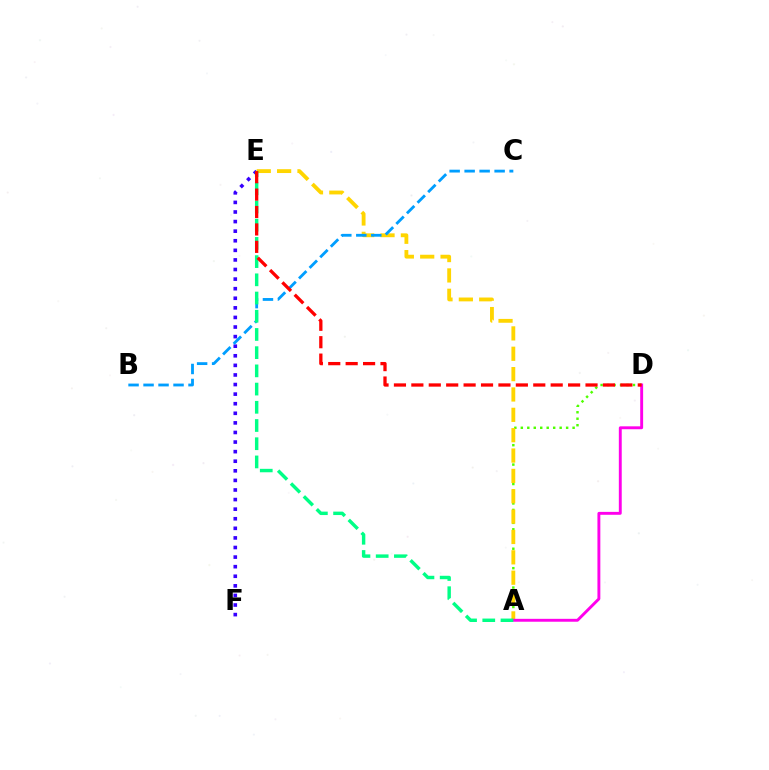{('A', 'D'): [{'color': '#4fff00', 'line_style': 'dotted', 'thickness': 1.76}, {'color': '#ff00ed', 'line_style': 'solid', 'thickness': 2.09}], ('A', 'E'): [{'color': '#ffd500', 'line_style': 'dashed', 'thickness': 2.77}, {'color': '#00ff86', 'line_style': 'dashed', 'thickness': 2.47}], ('E', 'F'): [{'color': '#3700ff', 'line_style': 'dotted', 'thickness': 2.6}], ('B', 'C'): [{'color': '#009eff', 'line_style': 'dashed', 'thickness': 2.04}], ('D', 'E'): [{'color': '#ff0000', 'line_style': 'dashed', 'thickness': 2.37}]}